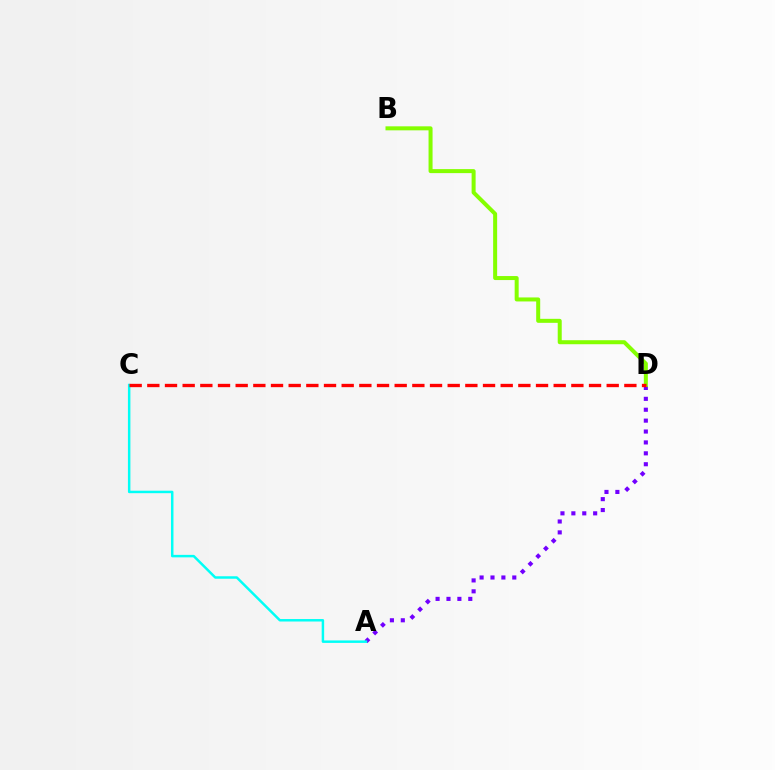{('A', 'D'): [{'color': '#7200ff', 'line_style': 'dotted', 'thickness': 2.96}], ('B', 'D'): [{'color': '#84ff00', 'line_style': 'solid', 'thickness': 2.89}], ('A', 'C'): [{'color': '#00fff6', 'line_style': 'solid', 'thickness': 1.78}], ('C', 'D'): [{'color': '#ff0000', 'line_style': 'dashed', 'thickness': 2.4}]}